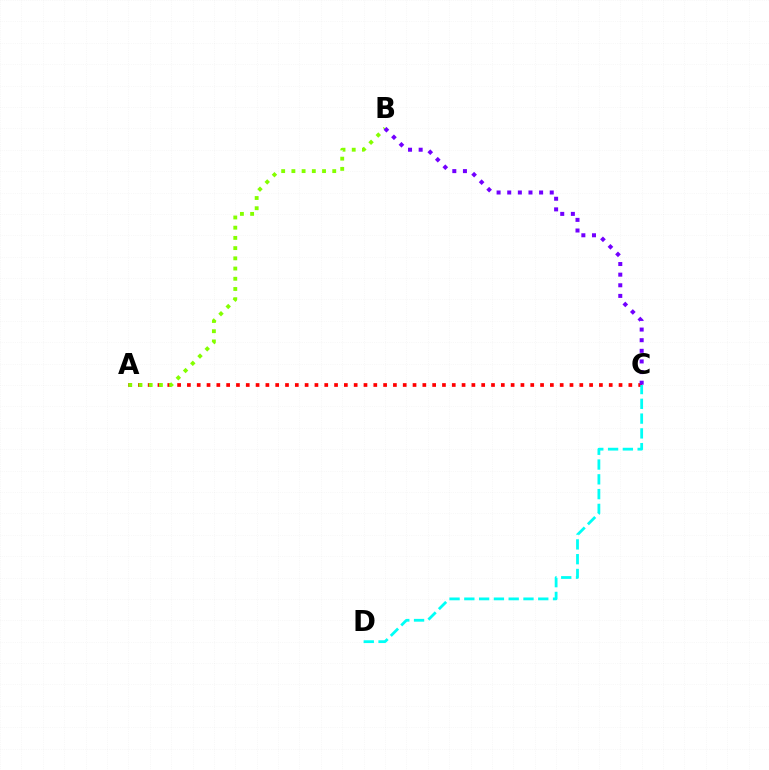{('A', 'C'): [{'color': '#ff0000', 'line_style': 'dotted', 'thickness': 2.67}], ('A', 'B'): [{'color': '#84ff00', 'line_style': 'dotted', 'thickness': 2.78}], ('C', 'D'): [{'color': '#00fff6', 'line_style': 'dashed', 'thickness': 2.01}], ('B', 'C'): [{'color': '#7200ff', 'line_style': 'dotted', 'thickness': 2.89}]}